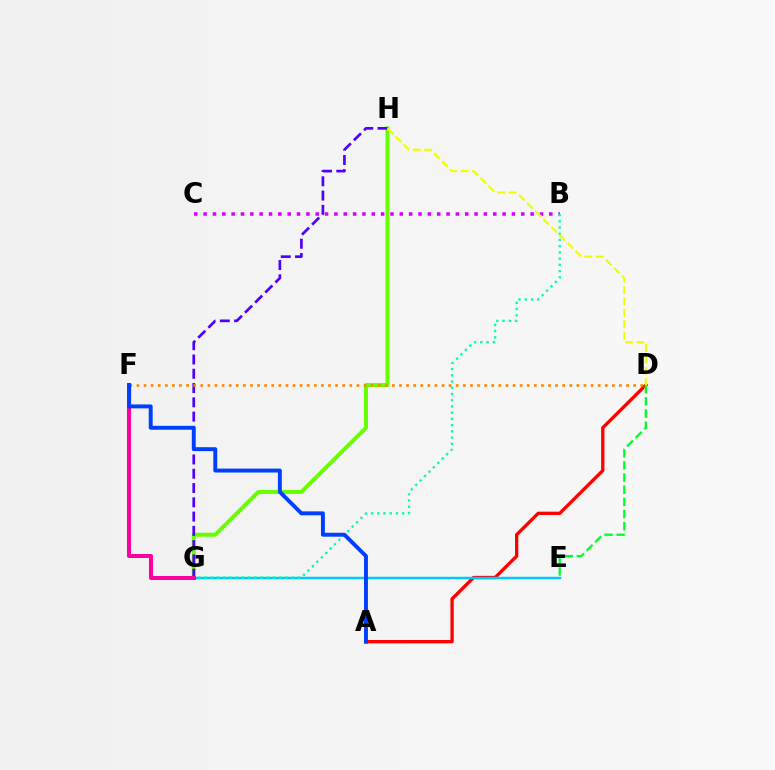{('A', 'D'): [{'color': '#ff0000', 'line_style': 'solid', 'thickness': 2.39}], ('G', 'H'): [{'color': '#66ff00', 'line_style': 'solid', 'thickness': 2.86}, {'color': '#4f00ff', 'line_style': 'dashed', 'thickness': 1.94}], ('B', 'C'): [{'color': '#d600ff', 'line_style': 'dotted', 'thickness': 2.54}], ('E', 'G'): [{'color': '#00c7ff', 'line_style': 'solid', 'thickness': 1.76}], ('D', 'F'): [{'color': '#ff8800', 'line_style': 'dotted', 'thickness': 1.93}], ('B', 'G'): [{'color': '#00ffaf', 'line_style': 'dotted', 'thickness': 1.69}], ('D', 'H'): [{'color': '#eeff00', 'line_style': 'dashed', 'thickness': 1.54}], ('F', 'G'): [{'color': '#ff00a0', 'line_style': 'solid', 'thickness': 2.9}], ('D', 'E'): [{'color': '#00ff27', 'line_style': 'dashed', 'thickness': 1.65}], ('A', 'F'): [{'color': '#003fff', 'line_style': 'solid', 'thickness': 2.82}]}